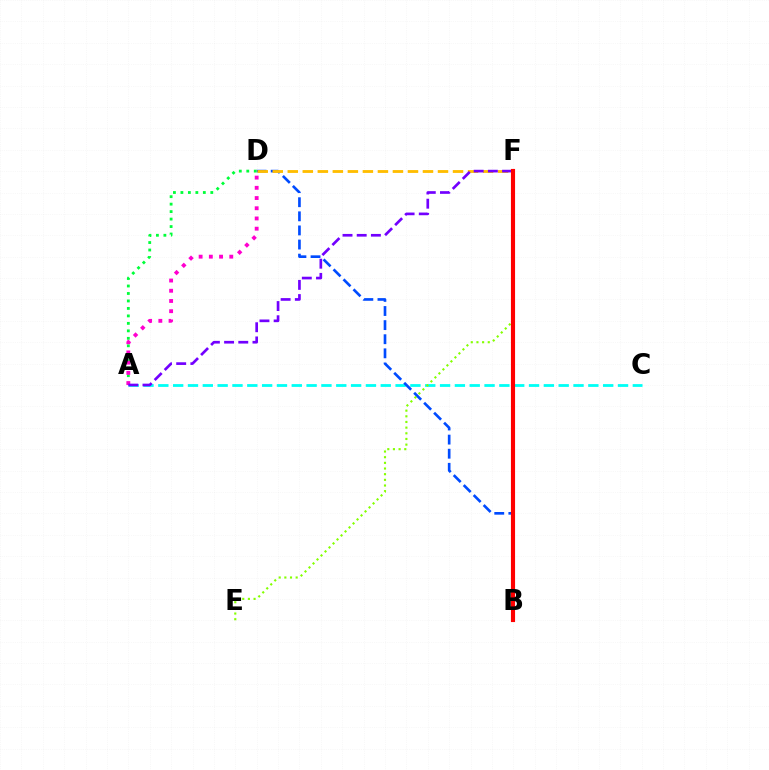{('A', 'C'): [{'color': '#00fff6', 'line_style': 'dashed', 'thickness': 2.01}], ('B', 'D'): [{'color': '#004bff', 'line_style': 'dashed', 'thickness': 1.92}], ('A', 'D'): [{'color': '#00ff39', 'line_style': 'dotted', 'thickness': 2.03}, {'color': '#ff00cf', 'line_style': 'dotted', 'thickness': 2.78}], ('E', 'F'): [{'color': '#84ff00', 'line_style': 'dotted', 'thickness': 1.54}], ('D', 'F'): [{'color': '#ffbd00', 'line_style': 'dashed', 'thickness': 2.04}], ('A', 'F'): [{'color': '#7200ff', 'line_style': 'dashed', 'thickness': 1.93}], ('B', 'F'): [{'color': '#ff0000', 'line_style': 'solid', 'thickness': 2.97}]}